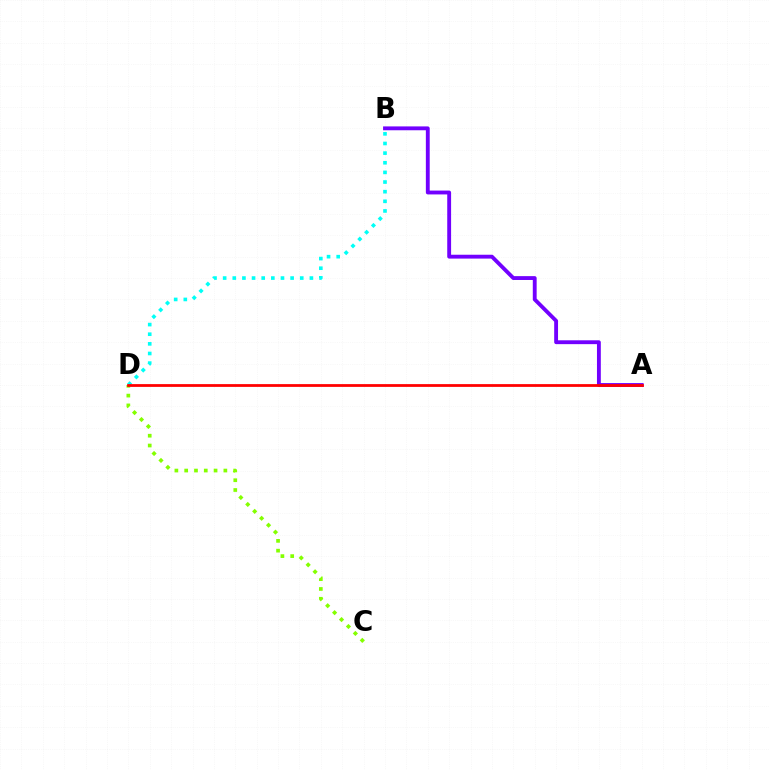{('A', 'B'): [{'color': '#7200ff', 'line_style': 'solid', 'thickness': 2.78}], ('C', 'D'): [{'color': '#84ff00', 'line_style': 'dotted', 'thickness': 2.66}], ('B', 'D'): [{'color': '#00fff6', 'line_style': 'dotted', 'thickness': 2.62}], ('A', 'D'): [{'color': '#ff0000', 'line_style': 'solid', 'thickness': 1.99}]}